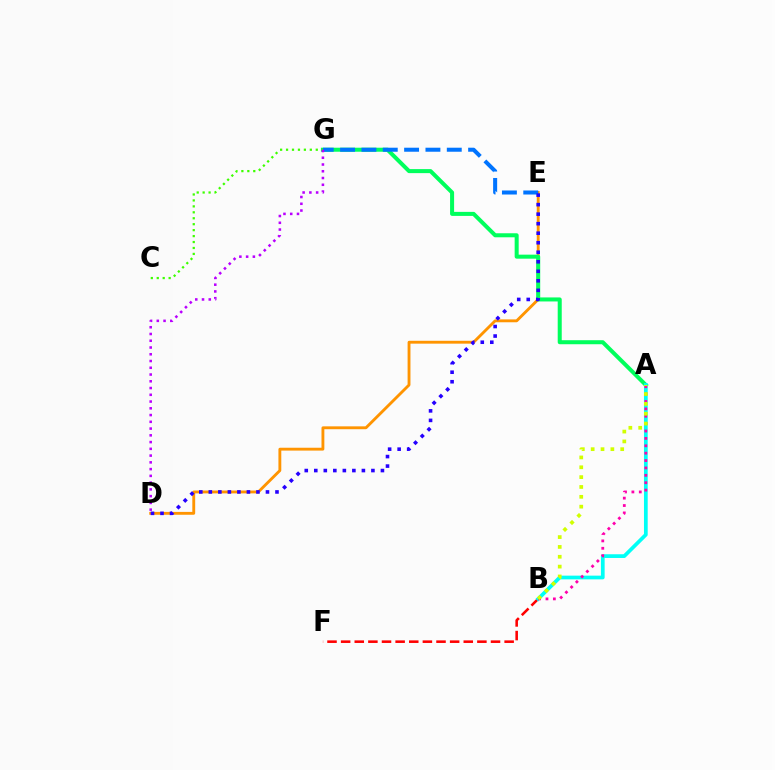{('D', 'E'): [{'color': '#ff9400', 'line_style': 'solid', 'thickness': 2.06}, {'color': '#2500ff', 'line_style': 'dotted', 'thickness': 2.59}], ('B', 'F'): [{'color': '#ff0000', 'line_style': 'dashed', 'thickness': 1.85}], ('A', 'G'): [{'color': '#00ff5c', 'line_style': 'solid', 'thickness': 2.9}], ('E', 'G'): [{'color': '#0074ff', 'line_style': 'dashed', 'thickness': 2.9}], ('A', 'B'): [{'color': '#00fff6', 'line_style': 'solid', 'thickness': 2.68}, {'color': '#ff00ac', 'line_style': 'dotted', 'thickness': 2.01}, {'color': '#d1ff00', 'line_style': 'dotted', 'thickness': 2.67}], ('C', 'G'): [{'color': '#3dff00', 'line_style': 'dotted', 'thickness': 1.61}], ('D', 'G'): [{'color': '#b900ff', 'line_style': 'dotted', 'thickness': 1.84}]}